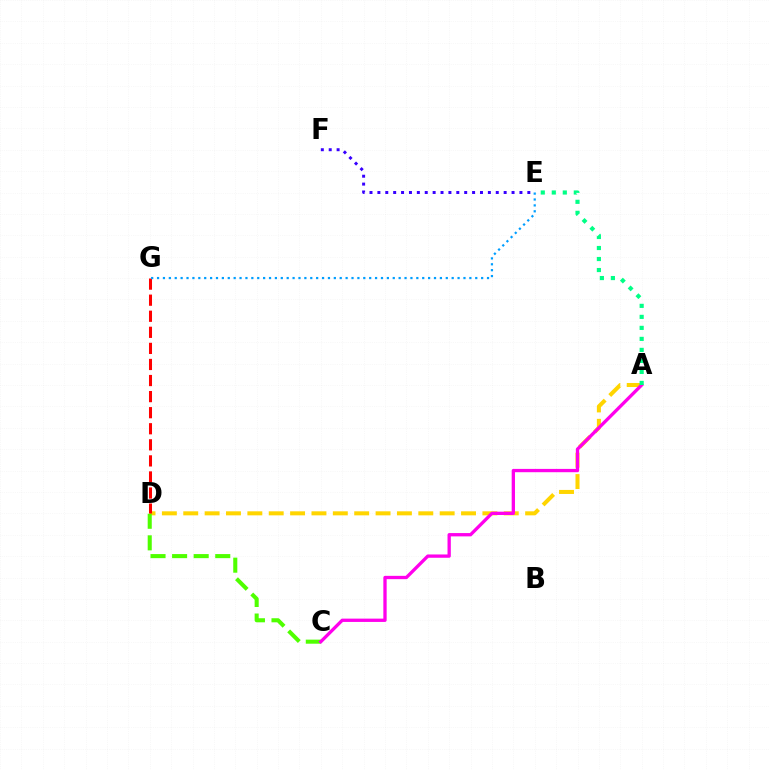{('A', 'D'): [{'color': '#ffd500', 'line_style': 'dashed', 'thickness': 2.9}], ('C', 'D'): [{'color': '#4fff00', 'line_style': 'dashed', 'thickness': 2.93}], ('A', 'C'): [{'color': '#ff00ed', 'line_style': 'solid', 'thickness': 2.38}], ('D', 'G'): [{'color': '#ff0000', 'line_style': 'dashed', 'thickness': 2.18}], ('E', 'G'): [{'color': '#009eff', 'line_style': 'dotted', 'thickness': 1.6}], ('E', 'F'): [{'color': '#3700ff', 'line_style': 'dotted', 'thickness': 2.14}], ('A', 'E'): [{'color': '#00ff86', 'line_style': 'dotted', 'thickness': 2.99}]}